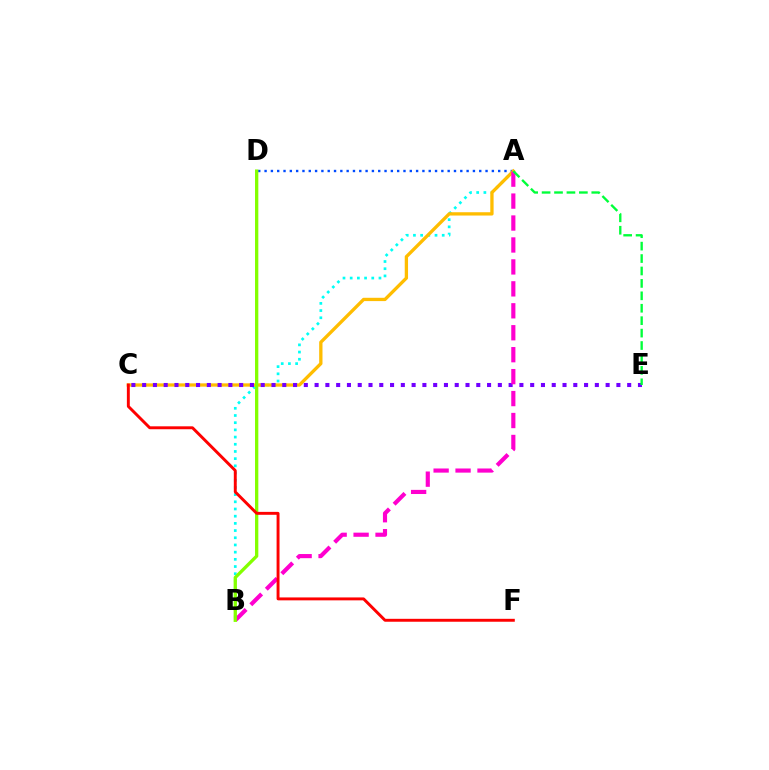{('A', 'B'): [{'color': '#00fff6', 'line_style': 'dotted', 'thickness': 1.95}, {'color': '#ff00cf', 'line_style': 'dashed', 'thickness': 2.98}], ('A', 'D'): [{'color': '#004bff', 'line_style': 'dotted', 'thickness': 1.72}], ('A', 'C'): [{'color': '#ffbd00', 'line_style': 'solid', 'thickness': 2.38}], ('C', 'E'): [{'color': '#7200ff', 'line_style': 'dotted', 'thickness': 2.93}], ('B', 'D'): [{'color': '#84ff00', 'line_style': 'solid', 'thickness': 2.38}], ('C', 'F'): [{'color': '#ff0000', 'line_style': 'solid', 'thickness': 2.1}], ('A', 'E'): [{'color': '#00ff39', 'line_style': 'dashed', 'thickness': 1.69}]}